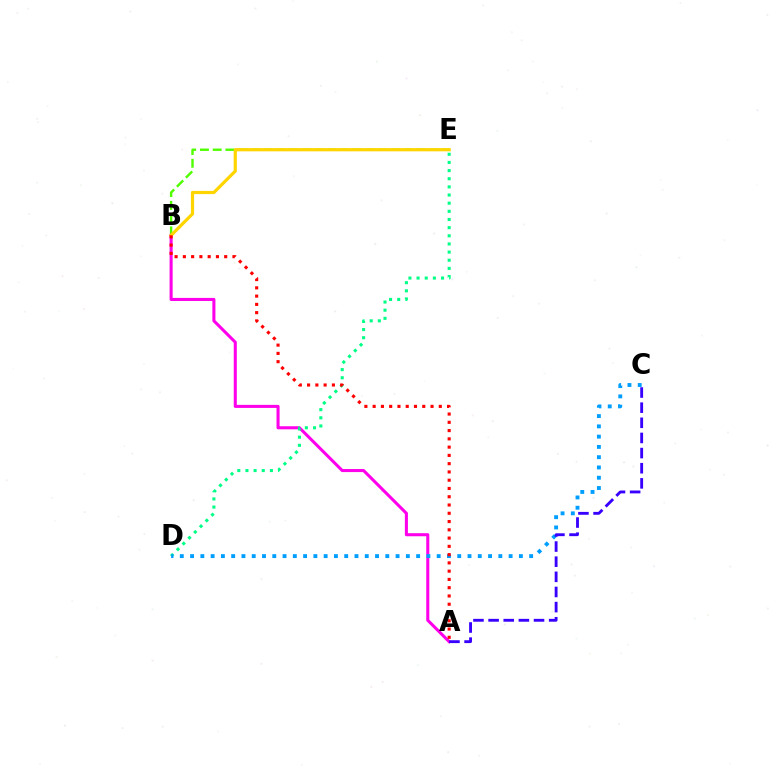{('B', 'E'): [{'color': '#4fff00', 'line_style': 'dashed', 'thickness': 1.73}, {'color': '#ffd500', 'line_style': 'solid', 'thickness': 2.31}], ('A', 'B'): [{'color': '#ff00ed', 'line_style': 'solid', 'thickness': 2.2}, {'color': '#ff0000', 'line_style': 'dotted', 'thickness': 2.25}], ('D', 'E'): [{'color': '#00ff86', 'line_style': 'dotted', 'thickness': 2.21}], ('C', 'D'): [{'color': '#009eff', 'line_style': 'dotted', 'thickness': 2.79}], ('A', 'C'): [{'color': '#3700ff', 'line_style': 'dashed', 'thickness': 2.06}]}